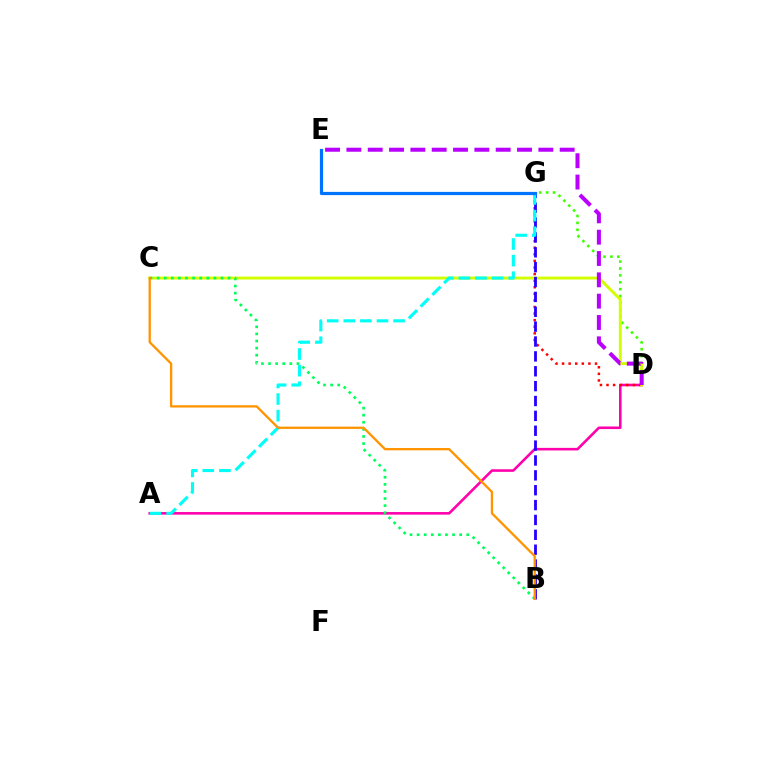{('A', 'D'): [{'color': '#ff00ac', 'line_style': 'solid', 'thickness': 1.86}], ('D', 'G'): [{'color': '#ff0000', 'line_style': 'dotted', 'thickness': 1.79}, {'color': '#3dff00', 'line_style': 'dotted', 'thickness': 1.87}], ('C', 'D'): [{'color': '#d1ff00', 'line_style': 'solid', 'thickness': 2.1}], ('D', 'E'): [{'color': '#b900ff', 'line_style': 'dashed', 'thickness': 2.9}], ('B', 'G'): [{'color': '#2500ff', 'line_style': 'dashed', 'thickness': 2.02}], ('A', 'G'): [{'color': '#00fff6', 'line_style': 'dashed', 'thickness': 2.26}], ('B', 'C'): [{'color': '#00ff5c', 'line_style': 'dotted', 'thickness': 1.93}, {'color': '#ff9400', 'line_style': 'solid', 'thickness': 1.66}], ('E', 'G'): [{'color': '#0074ff', 'line_style': 'solid', 'thickness': 2.3}]}